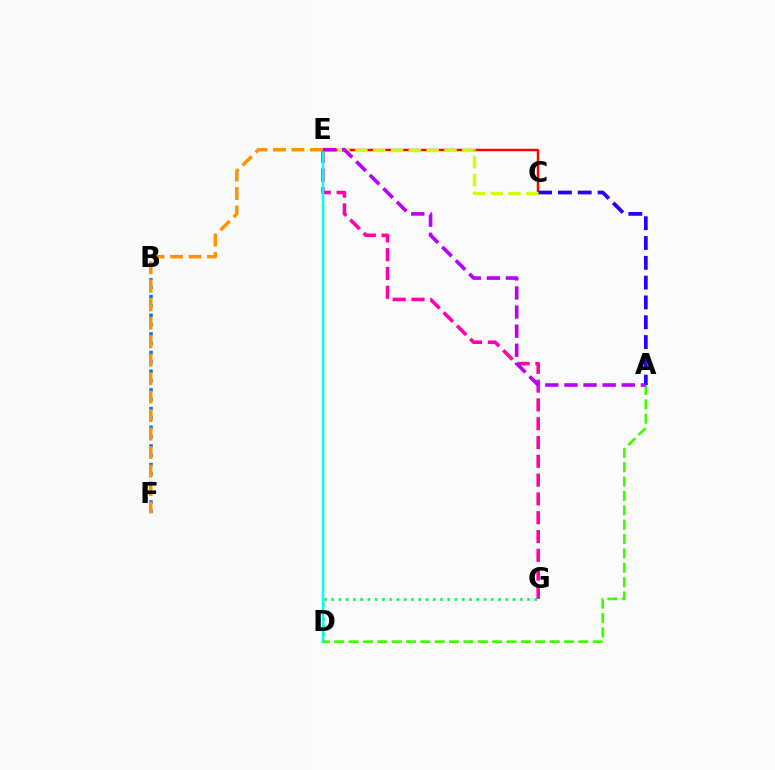{('E', 'G'): [{'color': '#ff00ac', 'line_style': 'dashed', 'thickness': 2.55}], ('B', 'F'): [{'color': '#0074ff', 'line_style': 'dotted', 'thickness': 2.54}], ('C', 'E'): [{'color': '#ff0000', 'line_style': 'solid', 'thickness': 1.76}, {'color': '#d1ff00', 'line_style': 'dashed', 'thickness': 2.42}], ('A', 'C'): [{'color': '#2500ff', 'line_style': 'dashed', 'thickness': 2.69}], ('D', 'G'): [{'color': '#00ff5c', 'line_style': 'dotted', 'thickness': 1.97}], ('D', 'E'): [{'color': '#00fff6', 'line_style': 'solid', 'thickness': 1.8}], ('A', 'D'): [{'color': '#3dff00', 'line_style': 'dashed', 'thickness': 1.95}], ('E', 'F'): [{'color': '#ff9400', 'line_style': 'dashed', 'thickness': 2.51}], ('A', 'E'): [{'color': '#b900ff', 'line_style': 'dashed', 'thickness': 2.6}]}